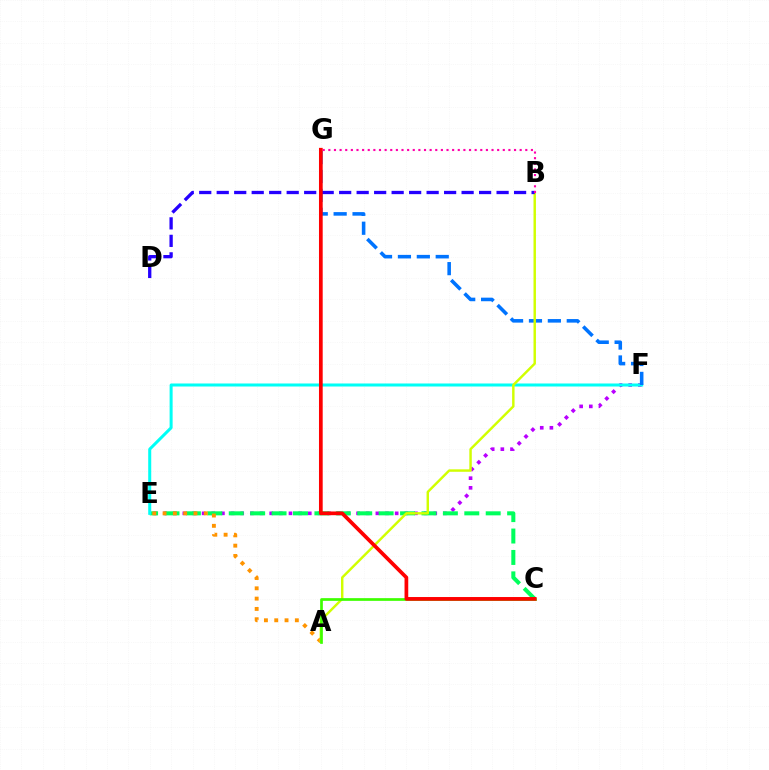{('E', 'F'): [{'color': '#b900ff', 'line_style': 'dotted', 'thickness': 2.62}, {'color': '#00fff6', 'line_style': 'solid', 'thickness': 2.18}], ('C', 'E'): [{'color': '#00ff5c', 'line_style': 'dashed', 'thickness': 2.91}], ('A', 'E'): [{'color': '#ff9400', 'line_style': 'dotted', 'thickness': 2.8}], ('F', 'G'): [{'color': '#0074ff', 'line_style': 'dashed', 'thickness': 2.57}], ('A', 'B'): [{'color': '#d1ff00', 'line_style': 'solid', 'thickness': 1.76}], ('A', 'C'): [{'color': '#3dff00', 'line_style': 'solid', 'thickness': 1.94}], ('B', 'D'): [{'color': '#2500ff', 'line_style': 'dashed', 'thickness': 2.38}], ('B', 'G'): [{'color': '#ff00ac', 'line_style': 'dotted', 'thickness': 1.53}], ('C', 'G'): [{'color': '#ff0000', 'line_style': 'solid', 'thickness': 2.67}]}